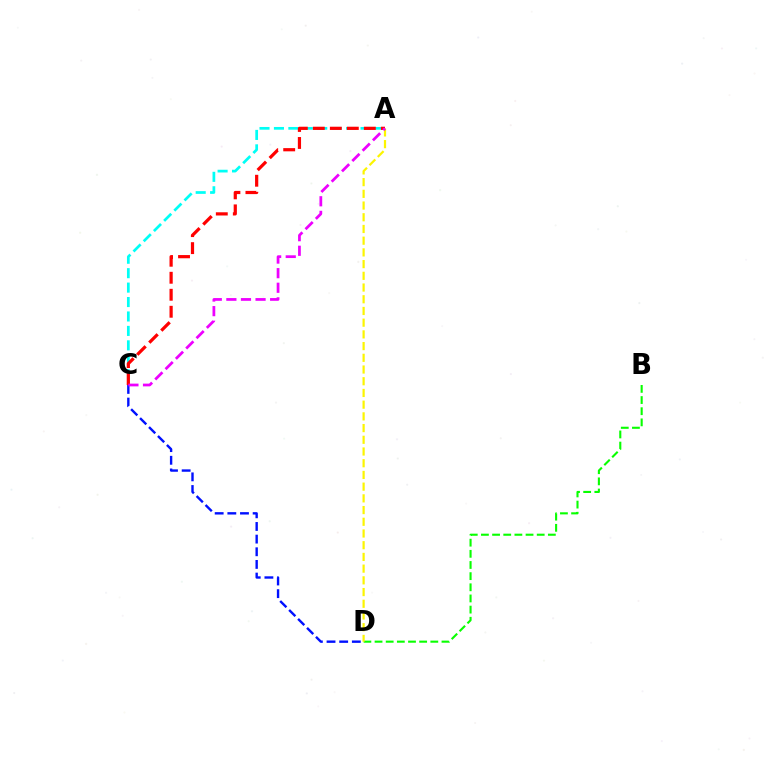{('A', 'C'): [{'color': '#00fff6', 'line_style': 'dashed', 'thickness': 1.96}, {'color': '#ff0000', 'line_style': 'dashed', 'thickness': 2.31}, {'color': '#ee00ff', 'line_style': 'dashed', 'thickness': 1.98}], ('B', 'D'): [{'color': '#08ff00', 'line_style': 'dashed', 'thickness': 1.52}], ('C', 'D'): [{'color': '#0010ff', 'line_style': 'dashed', 'thickness': 1.72}], ('A', 'D'): [{'color': '#fcf500', 'line_style': 'dashed', 'thickness': 1.59}]}